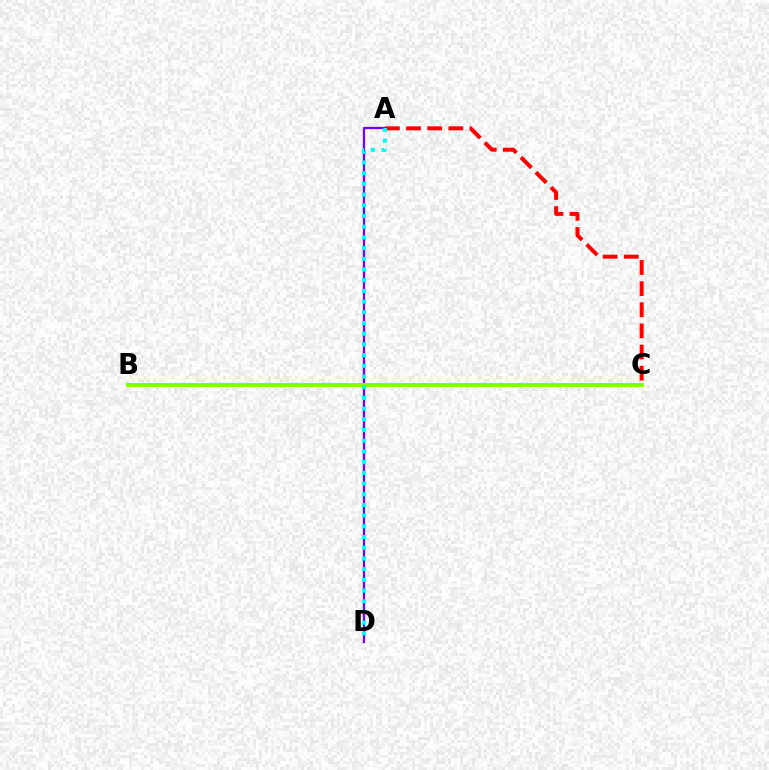{('A', 'D'): [{'color': '#7200ff', 'line_style': 'solid', 'thickness': 1.64}, {'color': '#00fff6', 'line_style': 'dotted', 'thickness': 2.91}], ('B', 'C'): [{'color': '#84ff00', 'line_style': 'solid', 'thickness': 2.92}], ('A', 'C'): [{'color': '#ff0000', 'line_style': 'dashed', 'thickness': 2.87}]}